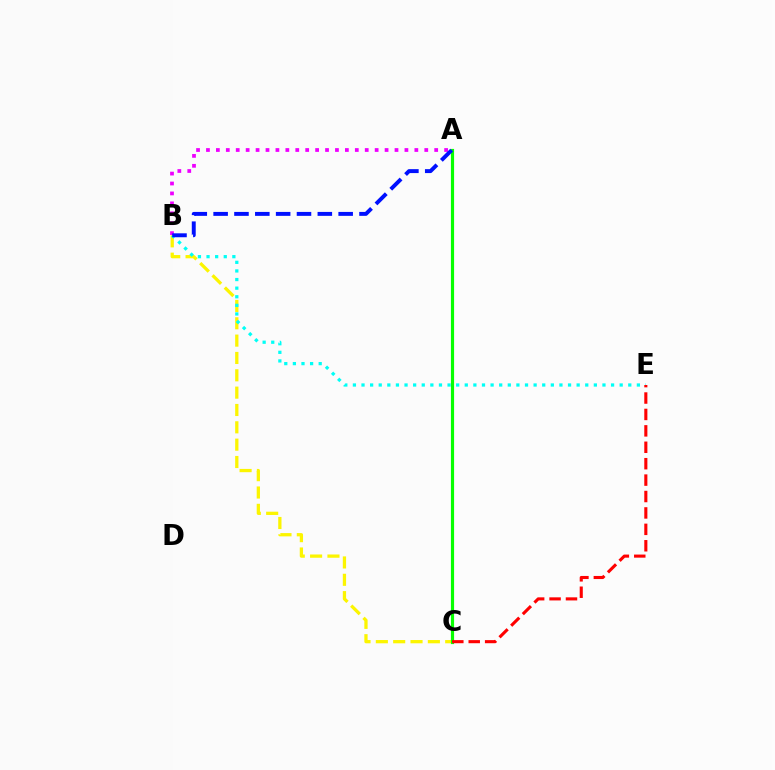{('B', 'C'): [{'color': '#fcf500', 'line_style': 'dashed', 'thickness': 2.36}], ('B', 'E'): [{'color': '#00fff6', 'line_style': 'dotted', 'thickness': 2.34}], ('A', 'C'): [{'color': '#08ff00', 'line_style': 'solid', 'thickness': 2.28}], ('C', 'E'): [{'color': '#ff0000', 'line_style': 'dashed', 'thickness': 2.23}], ('A', 'B'): [{'color': '#ee00ff', 'line_style': 'dotted', 'thickness': 2.7}, {'color': '#0010ff', 'line_style': 'dashed', 'thickness': 2.83}]}